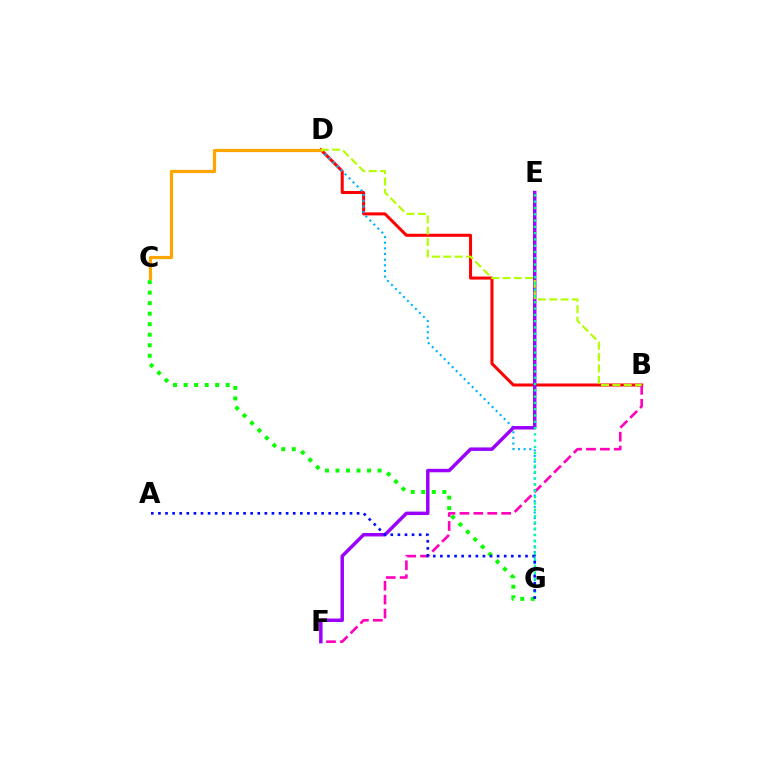{('C', 'G'): [{'color': '#08ff00', 'line_style': 'dotted', 'thickness': 2.86}], ('B', 'D'): [{'color': '#ff0000', 'line_style': 'solid', 'thickness': 2.18}, {'color': '#b3ff00', 'line_style': 'dashed', 'thickness': 1.54}], ('B', 'F'): [{'color': '#ff00bd', 'line_style': 'dashed', 'thickness': 1.89}], ('D', 'G'): [{'color': '#00b5ff', 'line_style': 'dotted', 'thickness': 1.53}], ('E', 'F'): [{'color': '#9b00ff', 'line_style': 'solid', 'thickness': 2.49}], ('C', 'D'): [{'color': '#ffa500', 'line_style': 'solid', 'thickness': 2.29}], ('E', 'G'): [{'color': '#00ff9d', 'line_style': 'dotted', 'thickness': 1.71}], ('A', 'G'): [{'color': '#0010ff', 'line_style': 'dotted', 'thickness': 1.93}]}